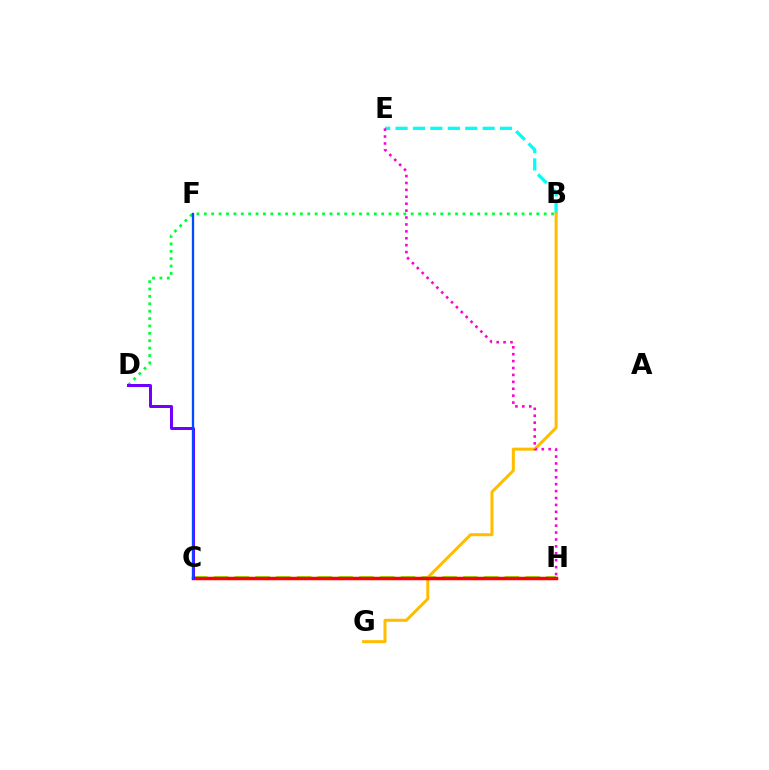{('B', 'E'): [{'color': '#00fff6', 'line_style': 'dashed', 'thickness': 2.37}], ('C', 'H'): [{'color': '#84ff00', 'line_style': 'dashed', 'thickness': 2.82}, {'color': '#ff0000', 'line_style': 'solid', 'thickness': 2.51}], ('B', 'G'): [{'color': '#ffbd00', 'line_style': 'solid', 'thickness': 2.18}], ('E', 'H'): [{'color': '#ff00cf', 'line_style': 'dotted', 'thickness': 1.88}], ('B', 'D'): [{'color': '#00ff39', 'line_style': 'dotted', 'thickness': 2.01}], ('C', 'D'): [{'color': '#7200ff', 'line_style': 'solid', 'thickness': 2.16}], ('C', 'F'): [{'color': '#004bff', 'line_style': 'solid', 'thickness': 1.66}]}